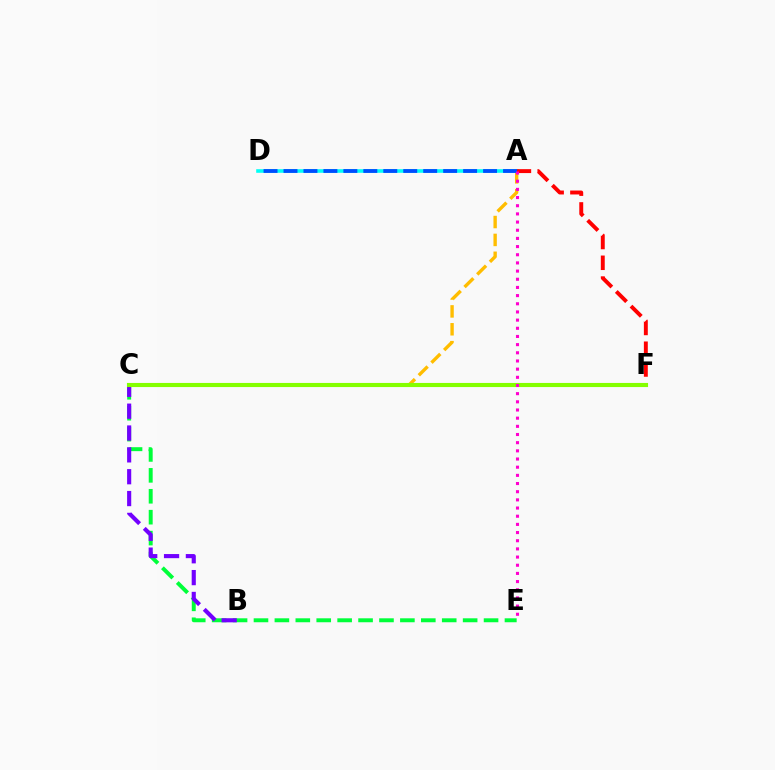{('C', 'E'): [{'color': '#00ff39', 'line_style': 'dashed', 'thickness': 2.84}], ('A', 'C'): [{'color': '#ffbd00', 'line_style': 'dashed', 'thickness': 2.43}], ('A', 'D'): [{'color': '#00fff6', 'line_style': 'solid', 'thickness': 2.59}, {'color': '#004bff', 'line_style': 'dashed', 'thickness': 2.71}], ('B', 'C'): [{'color': '#7200ff', 'line_style': 'dashed', 'thickness': 2.97}], ('A', 'F'): [{'color': '#ff0000', 'line_style': 'dashed', 'thickness': 2.82}], ('C', 'F'): [{'color': '#84ff00', 'line_style': 'solid', 'thickness': 2.96}], ('A', 'E'): [{'color': '#ff00cf', 'line_style': 'dotted', 'thickness': 2.22}]}